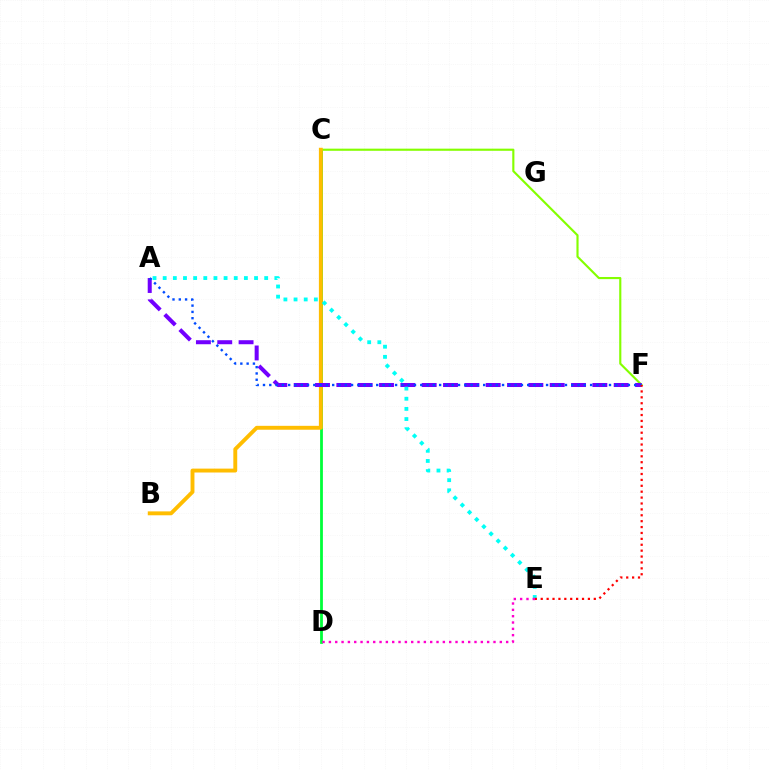{('C', 'D'): [{'color': '#00ff39', 'line_style': 'solid', 'thickness': 2.01}], ('C', 'F'): [{'color': '#84ff00', 'line_style': 'solid', 'thickness': 1.54}], ('B', 'C'): [{'color': '#ffbd00', 'line_style': 'solid', 'thickness': 2.8}], ('A', 'F'): [{'color': '#7200ff', 'line_style': 'dashed', 'thickness': 2.9}, {'color': '#004bff', 'line_style': 'dotted', 'thickness': 1.71}], ('A', 'E'): [{'color': '#00fff6', 'line_style': 'dotted', 'thickness': 2.76}], ('E', 'F'): [{'color': '#ff0000', 'line_style': 'dotted', 'thickness': 1.6}], ('D', 'E'): [{'color': '#ff00cf', 'line_style': 'dotted', 'thickness': 1.72}]}